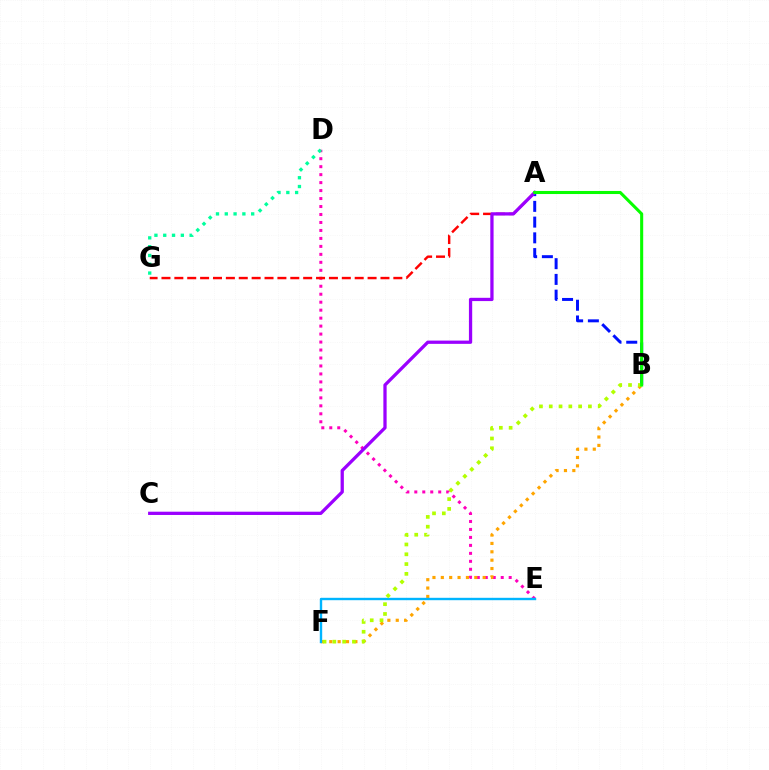{('D', 'E'): [{'color': '#ff00bd', 'line_style': 'dotted', 'thickness': 2.17}], ('B', 'F'): [{'color': '#ffa500', 'line_style': 'dotted', 'thickness': 2.27}, {'color': '#b3ff00', 'line_style': 'dotted', 'thickness': 2.66}], ('A', 'G'): [{'color': '#ff0000', 'line_style': 'dashed', 'thickness': 1.75}], ('A', 'B'): [{'color': '#0010ff', 'line_style': 'dashed', 'thickness': 2.14}, {'color': '#08ff00', 'line_style': 'solid', 'thickness': 2.21}], ('E', 'F'): [{'color': '#00b5ff', 'line_style': 'solid', 'thickness': 1.72}], ('A', 'C'): [{'color': '#9b00ff', 'line_style': 'solid', 'thickness': 2.35}], ('D', 'G'): [{'color': '#00ff9d', 'line_style': 'dotted', 'thickness': 2.39}]}